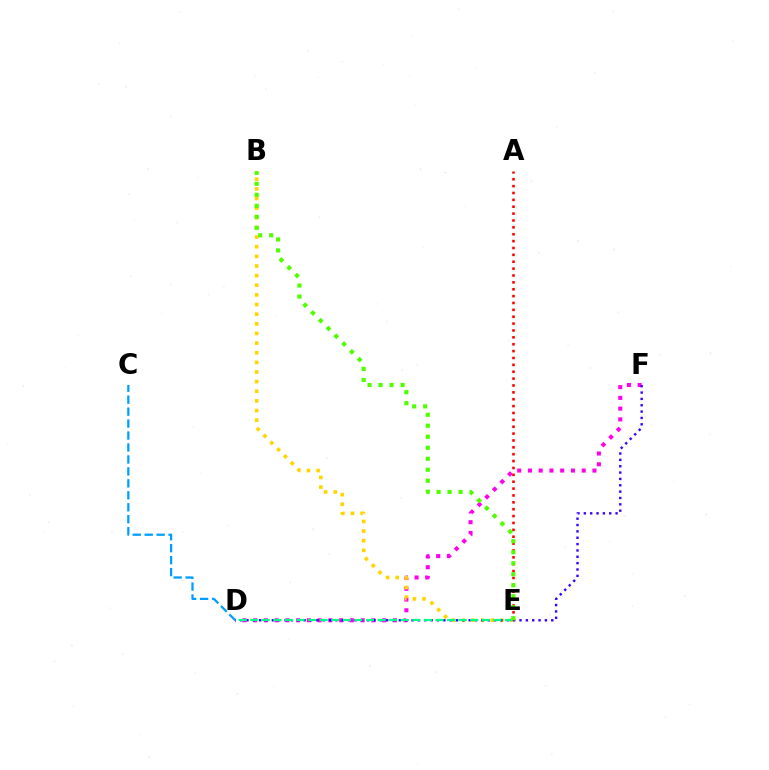{('D', 'F'): [{'color': '#ff00ed', 'line_style': 'dotted', 'thickness': 2.92}, {'color': '#3700ff', 'line_style': 'dotted', 'thickness': 1.73}], ('B', 'E'): [{'color': '#ffd500', 'line_style': 'dotted', 'thickness': 2.62}, {'color': '#4fff00', 'line_style': 'dotted', 'thickness': 2.99}], ('D', 'E'): [{'color': '#00ff86', 'line_style': 'dashed', 'thickness': 1.57}], ('A', 'E'): [{'color': '#ff0000', 'line_style': 'dotted', 'thickness': 1.87}], ('C', 'D'): [{'color': '#009eff', 'line_style': 'dashed', 'thickness': 1.62}]}